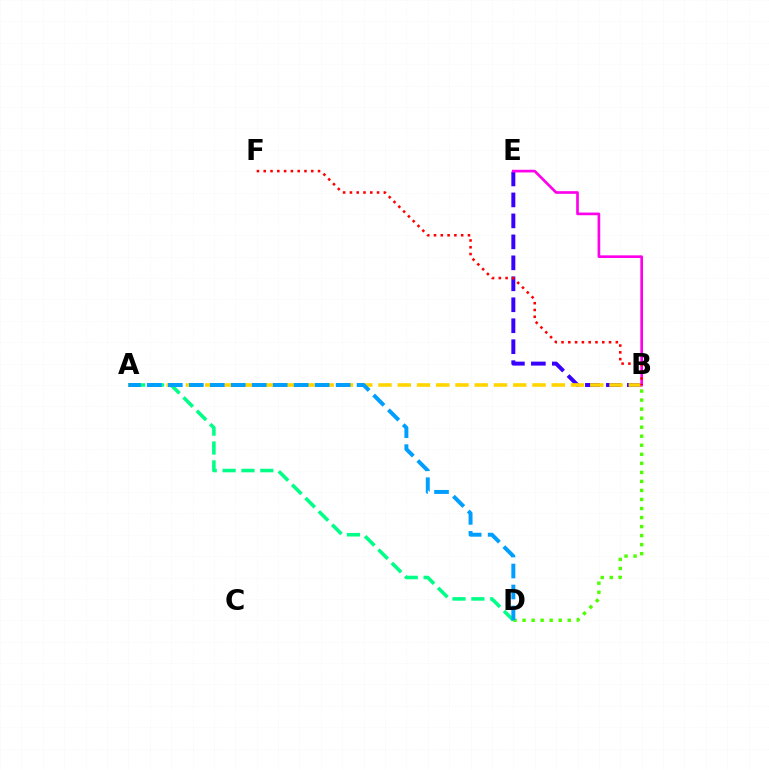{('B', 'E'): [{'color': '#3700ff', 'line_style': 'dashed', 'thickness': 2.85}, {'color': '#ff00ed', 'line_style': 'solid', 'thickness': 1.92}], ('A', 'B'): [{'color': '#ffd500', 'line_style': 'dashed', 'thickness': 2.62}], ('B', 'D'): [{'color': '#4fff00', 'line_style': 'dotted', 'thickness': 2.45}], ('A', 'D'): [{'color': '#00ff86', 'line_style': 'dashed', 'thickness': 2.56}, {'color': '#009eff', 'line_style': 'dashed', 'thickness': 2.85}], ('B', 'F'): [{'color': '#ff0000', 'line_style': 'dotted', 'thickness': 1.84}]}